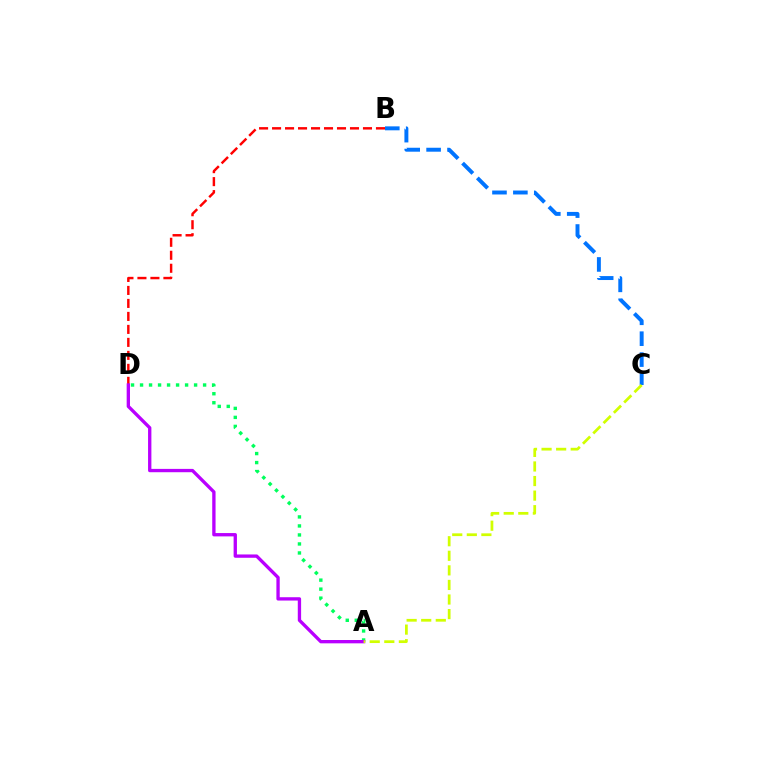{('B', 'D'): [{'color': '#ff0000', 'line_style': 'dashed', 'thickness': 1.76}], ('A', 'D'): [{'color': '#00ff5c', 'line_style': 'dotted', 'thickness': 2.45}, {'color': '#b900ff', 'line_style': 'solid', 'thickness': 2.39}], ('B', 'C'): [{'color': '#0074ff', 'line_style': 'dashed', 'thickness': 2.84}], ('A', 'C'): [{'color': '#d1ff00', 'line_style': 'dashed', 'thickness': 1.98}]}